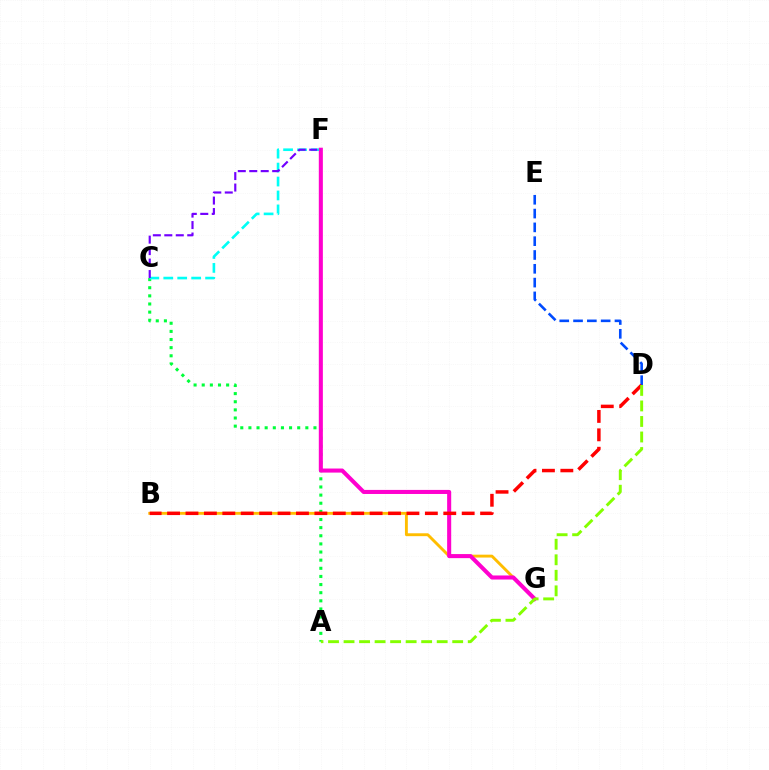{('A', 'C'): [{'color': '#00ff39', 'line_style': 'dotted', 'thickness': 2.21}], ('C', 'F'): [{'color': '#00fff6', 'line_style': 'dashed', 'thickness': 1.89}, {'color': '#7200ff', 'line_style': 'dashed', 'thickness': 1.56}], ('B', 'G'): [{'color': '#ffbd00', 'line_style': 'solid', 'thickness': 2.08}], ('F', 'G'): [{'color': '#ff00cf', 'line_style': 'solid', 'thickness': 2.92}], ('D', 'E'): [{'color': '#004bff', 'line_style': 'dashed', 'thickness': 1.88}], ('B', 'D'): [{'color': '#ff0000', 'line_style': 'dashed', 'thickness': 2.5}], ('A', 'D'): [{'color': '#84ff00', 'line_style': 'dashed', 'thickness': 2.11}]}